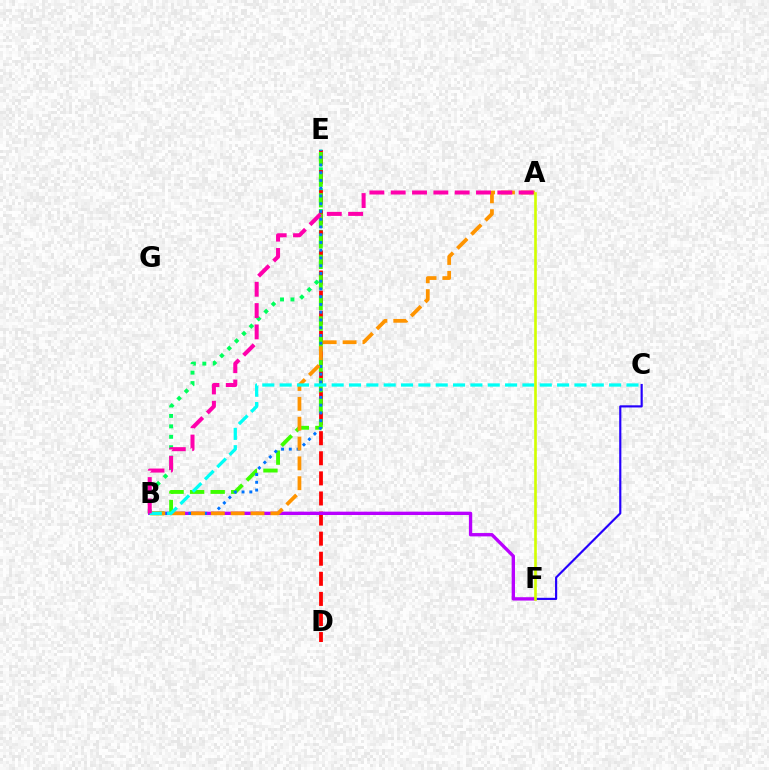{('C', 'F'): [{'color': '#2500ff', 'line_style': 'solid', 'thickness': 1.55}], ('B', 'E'): [{'color': '#00ff5c', 'line_style': 'dotted', 'thickness': 2.83}, {'color': '#3dff00', 'line_style': 'dashed', 'thickness': 2.79}, {'color': '#0074ff', 'line_style': 'dotted', 'thickness': 2.11}], ('D', 'E'): [{'color': '#ff0000', 'line_style': 'dashed', 'thickness': 2.73}], ('B', 'F'): [{'color': '#b900ff', 'line_style': 'solid', 'thickness': 2.4}], ('A', 'B'): [{'color': '#ff9400', 'line_style': 'dashed', 'thickness': 2.7}, {'color': '#ff00ac', 'line_style': 'dashed', 'thickness': 2.9}], ('B', 'C'): [{'color': '#00fff6', 'line_style': 'dashed', 'thickness': 2.36}], ('A', 'F'): [{'color': '#d1ff00', 'line_style': 'solid', 'thickness': 1.9}]}